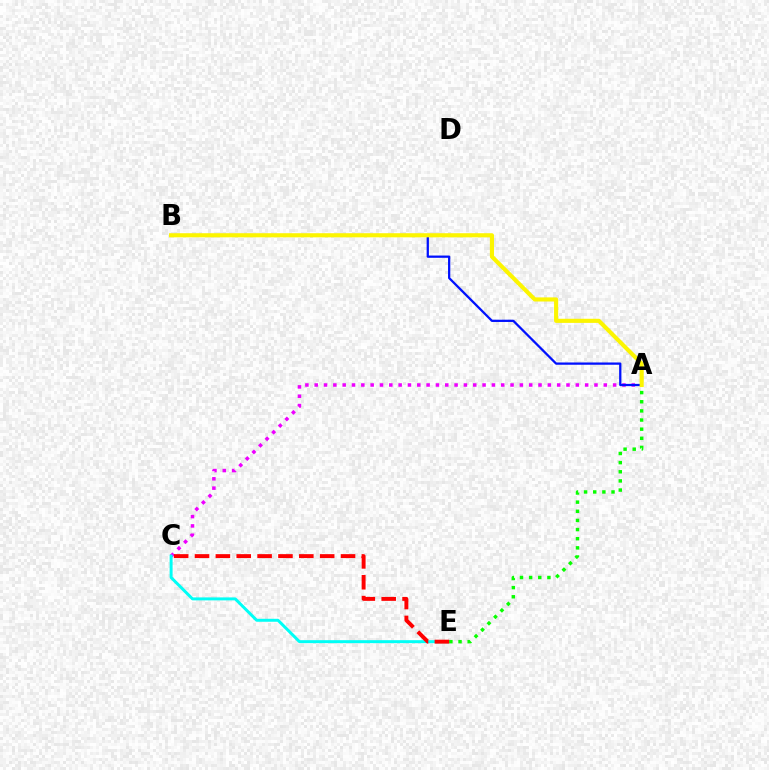{('A', 'C'): [{'color': '#ee00ff', 'line_style': 'dotted', 'thickness': 2.53}], ('A', 'B'): [{'color': '#0010ff', 'line_style': 'solid', 'thickness': 1.63}, {'color': '#fcf500', 'line_style': 'solid', 'thickness': 2.97}], ('C', 'E'): [{'color': '#00fff6', 'line_style': 'solid', 'thickness': 2.14}, {'color': '#ff0000', 'line_style': 'dashed', 'thickness': 2.83}], ('A', 'E'): [{'color': '#08ff00', 'line_style': 'dotted', 'thickness': 2.48}]}